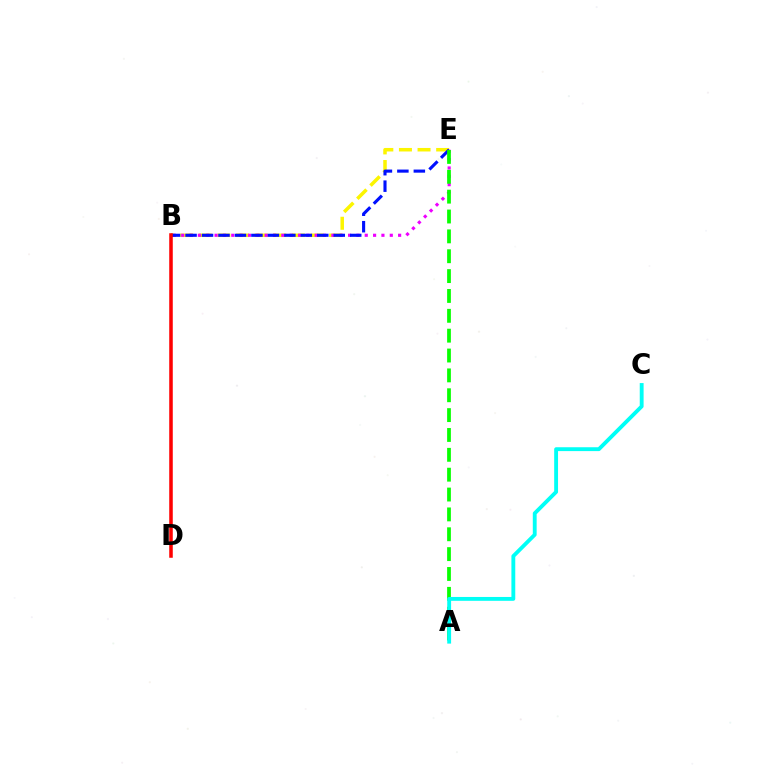{('B', 'E'): [{'color': '#fcf500', 'line_style': 'dashed', 'thickness': 2.53}, {'color': '#ee00ff', 'line_style': 'dotted', 'thickness': 2.27}, {'color': '#0010ff', 'line_style': 'dashed', 'thickness': 2.24}], ('B', 'D'): [{'color': '#ff0000', 'line_style': 'solid', 'thickness': 2.55}], ('A', 'E'): [{'color': '#08ff00', 'line_style': 'dashed', 'thickness': 2.7}], ('A', 'C'): [{'color': '#00fff6', 'line_style': 'solid', 'thickness': 2.78}]}